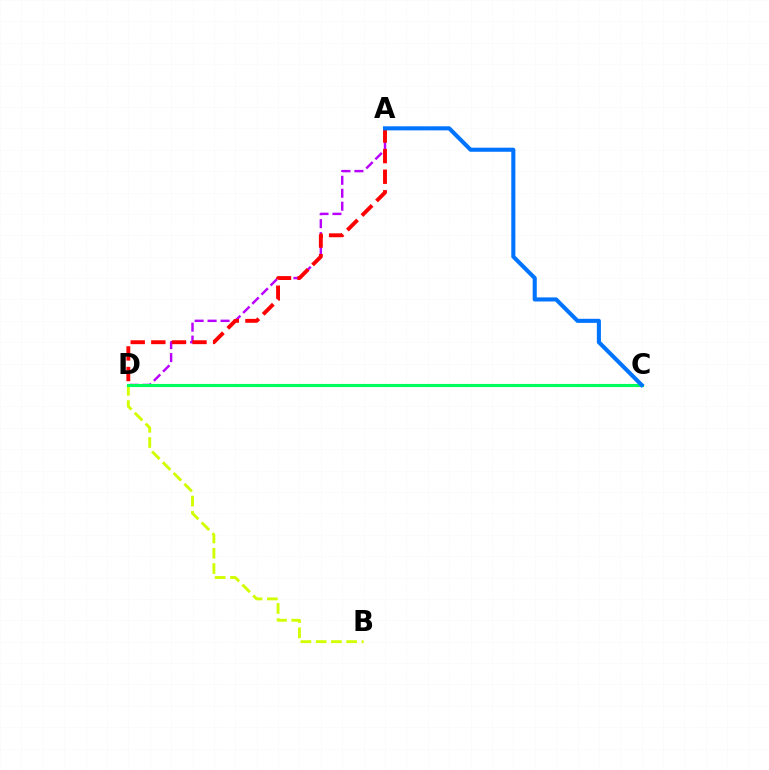{('A', 'D'): [{'color': '#b900ff', 'line_style': 'dashed', 'thickness': 1.76}, {'color': '#ff0000', 'line_style': 'dashed', 'thickness': 2.8}], ('B', 'D'): [{'color': '#d1ff00', 'line_style': 'dashed', 'thickness': 2.07}], ('C', 'D'): [{'color': '#00ff5c', 'line_style': 'solid', 'thickness': 2.25}], ('A', 'C'): [{'color': '#0074ff', 'line_style': 'solid', 'thickness': 2.94}]}